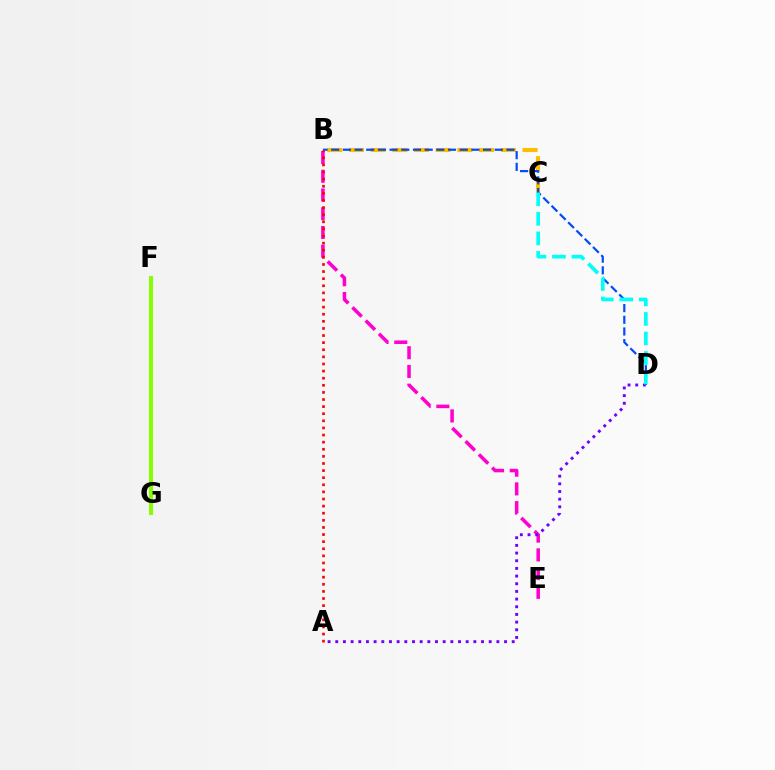{('B', 'C'): [{'color': '#ffbd00', 'line_style': 'dashed', 'thickness': 2.95}], ('B', 'E'): [{'color': '#ff00cf', 'line_style': 'dashed', 'thickness': 2.55}], ('B', 'D'): [{'color': '#004bff', 'line_style': 'dashed', 'thickness': 1.59}], ('F', 'G'): [{'color': '#00ff39', 'line_style': 'dashed', 'thickness': 1.89}, {'color': '#84ff00', 'line_style': 'solid', 'thickness': 2.86}], ('A', 'D'): [{'color': '#7200ff', 'line_style': 'dotted', 'thickness': 2.08}], ('A', 'B'): [{'color': '#ff0000', 'line_style': 'dotted', 'thickness': 1.93}], ('C', 'D'): [{'color': '#00fff6', 'line_style': 'dashed', 'thickness': 2.65}]}